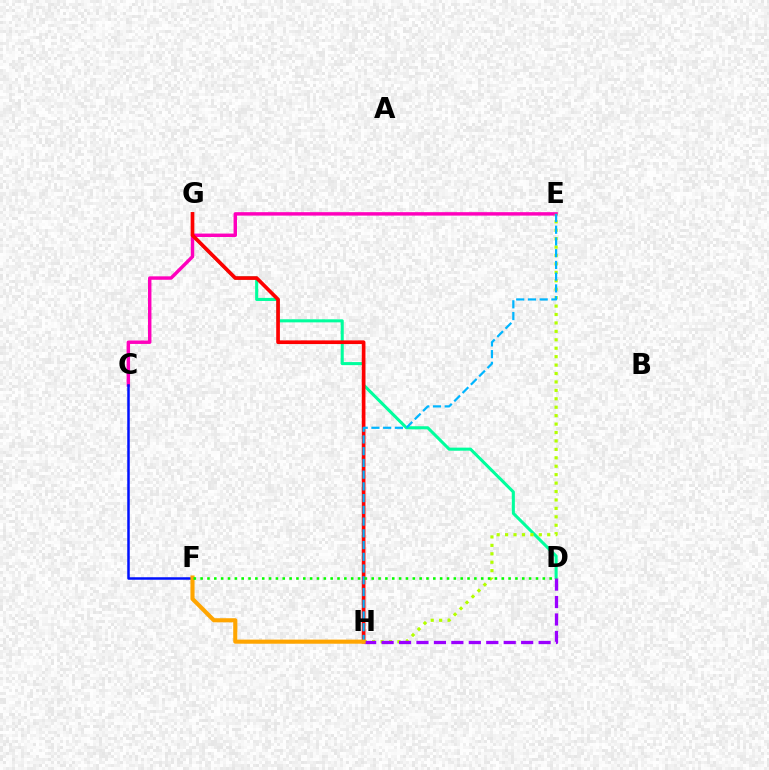{('D', 'G'): [{'color': '#00ff9d', 'line_style': 'solid', 'thickness': 2.2}], ('C', 'E'): [{'color': '#ff00bd', 'line_style': 'solid', 'thickness': 2.47}], ('G', 'H'): [{'color': '#ff0000', 'line_style': 'solid', 'thickness': 2.65}], ('E', 'H'): [{'color': '#b3ff00', 'line_style': 'dotted', 'thickness': 2.29}, {'color': '#00b5ff', 'line_style': 'dashed', 'thickness': 1.59}], ('D', 'H'): [{'color': '#9b00ff', 'line_style': 'dashed', 'thickness': 2.37}], ('C', 'F'): [{'color': '#0010ff', 'line_style': 'solid', 'thickness': 1.81}], ('F', 'H'): [{'color': '#ffa500', 'line_style': 'solid', 'thickness': 2.96}], ('D', 'F'): [{'color': '#08ff00', 'line_style': 'dotted', 'thickness': 1.86}]}